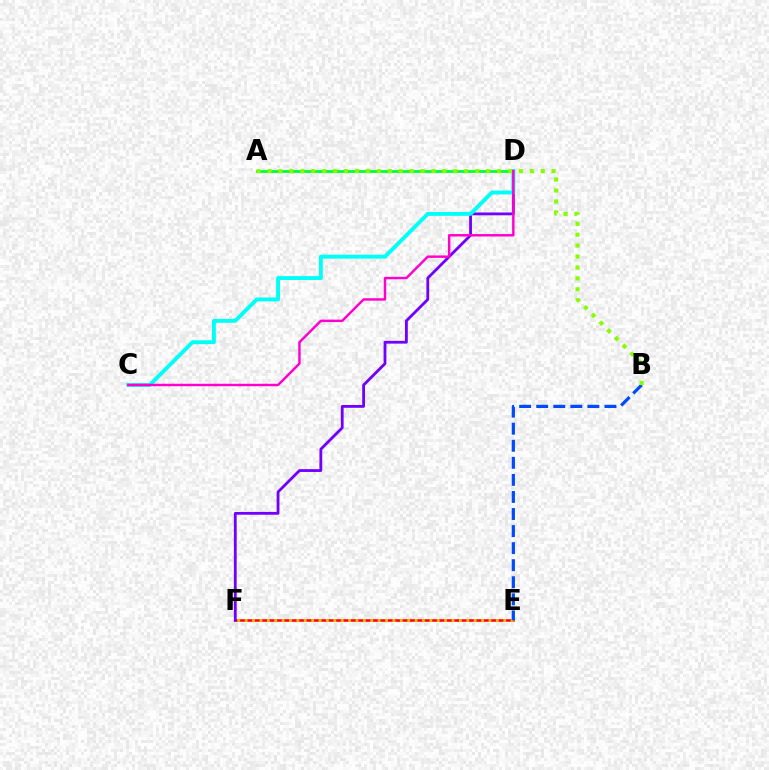{('E', 'F'): [{'color': '#ff0000', 'line_style': 'solid', 'thickness': 1.83}, {'color': '#ffbd00', 'line_style': 'dotted', 'thickness': 2.01}], ('A', 'D'): [{'color': '#00ff39', 'line_style': 'solid', 'thickness': 2.02}], ('D', 'F'): [{'color': '#7200ff', 'line_style': 'solid', 'thickness': 2.03}], ('C', 'D'): [{'color': '#00fff6', 'line_style': 'solid', 'thickness': 2.8}, {'color': '#ff00cf', 'line_style': 'solid', 'thickness': 1.76}], ('B', 'E'): [{'color': '#004bff', 'line_style': 'dashed', 'thickness': 2.32}], ('A', 'B'): [{'color': '#84ff00', 'line_style': 'dotted', 'thickness': 2.97}]}